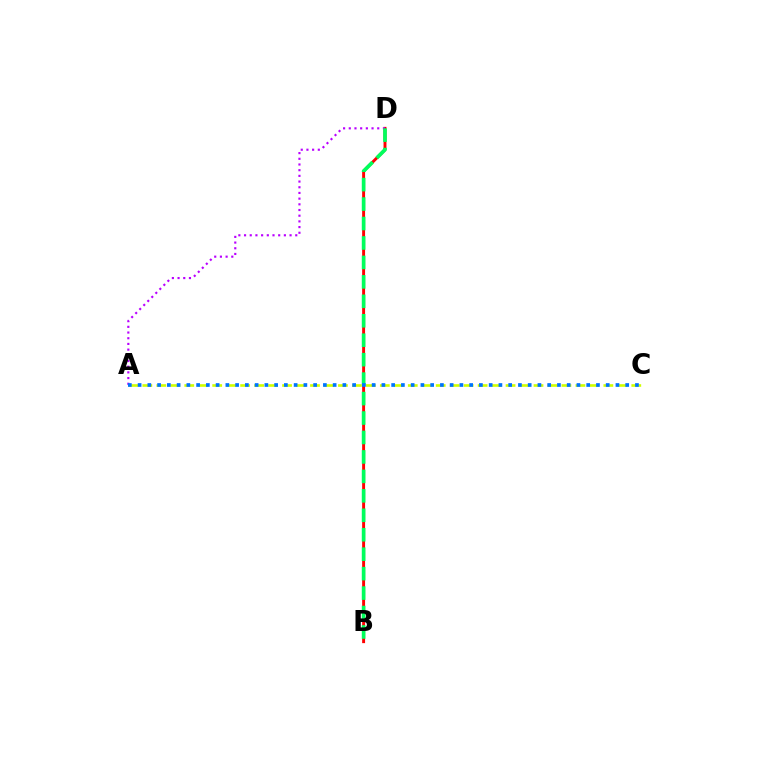{('B', 'D'): [{'color': '#ff0000', 'line_style': 'solid', 'thickness': 2.1}, {'color': '#00ff5c', 'line_style': 'dashed', 'thickness': 2.64}], ('A', 'D'): [{'color': '#b900ff', 'line_style': 'dotted', 'thickness': 1.55}], ('A', 'C'): [{'color': '#d1ff00', 'line_style': 'dashed', 'thickness': 1.9}, {'color': '#0074ff', 'line_style': 'dotted', 'thickness': 2.65}]}